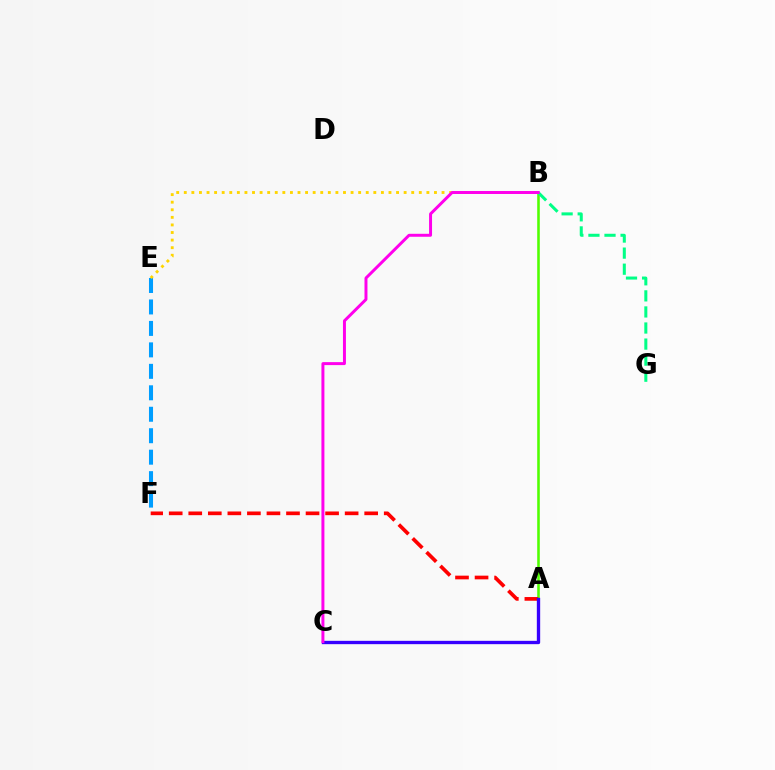{('A', 'B'): [{'color': '#4fff00', 'line_style': 'solid', 'thickness': 1.85}], ('E', 'F'): [{'color': '#009eff', 'line_style': 'dashed', 'thickness': 2.92}], ('A', 'F'): [{'color': '#ff0000', 'line_style': 'dashed', 'thickness': 2.66}], ('B', 'E'): [{'color': '#ffd500', 'line_style': 'dotted', 'thickness': 2.06}], ('B', 'G'): [{'color': '#00ff86', 'line_style': 'dashed', 'thickness': 2.18}], ('A', 'C'): [{'color': '#3700ff', 'line_style': 'solid', 'thickness': 2.4}], ('B', 'C'): [{'color': '#ff00ed', 'line_style': 'solid', 'thickness': 2.14}]}